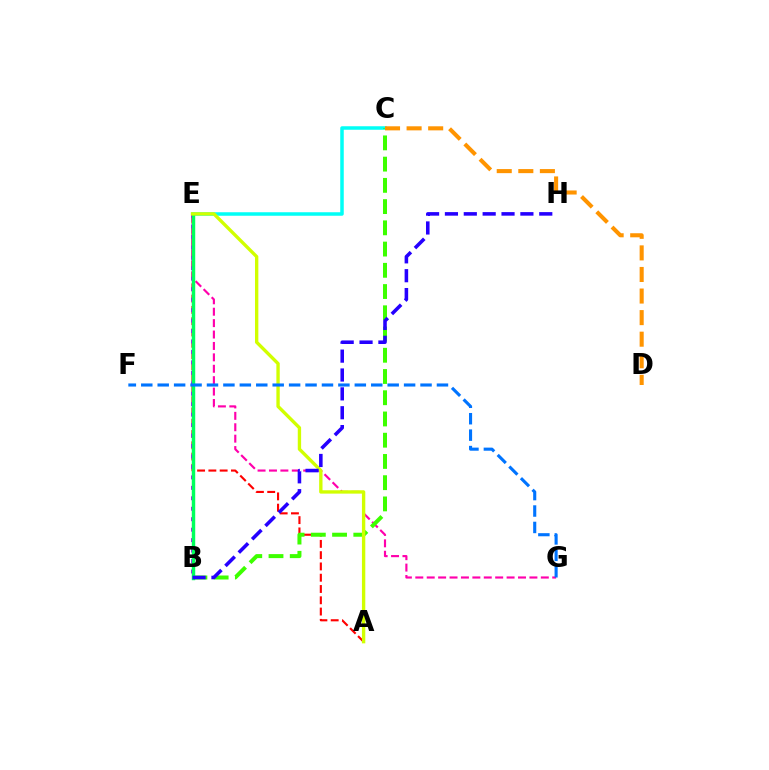{('A', 'E'): [{'color': '#ff0000', 'line_style': 'dashed', 'thickness': 1.53}, {'color': '#d1ff00', 'line_style': 'solid', 'thickness': 2.42}], ('E', 'G'): [{'color': '#ff00ac', 'line_style': 'dashed', 'thickness': 1.55}], ('C', 'E'): [{'color': '#00fff6', 'line_style': 'solid', 'thickness': 2.53}], ('B', 'C'): [{'color': '#3dff00', 'line_style': 'dashed', 'thickness': 2.89}], ('B', 'E'): [{'color': '#b900ff', 'line_style': 'dotted', 'thickness': 2.84}, {'color': '#00ff5c', 'line_style': 'solid', 'thickness': 2.48}], ('C', 'D'): [{'color': '#ff9400', 'line_style': 'dashed', 'thickness': 2.93}], ('B', 'H'): [{'color': '#2500ff', 'line_style': 'dashed', 'thickness': 2.56}], ('F', 'G'): [{'color': '#0074ff', 'line_style': 'dashed', 'thickness': 2.23}]}